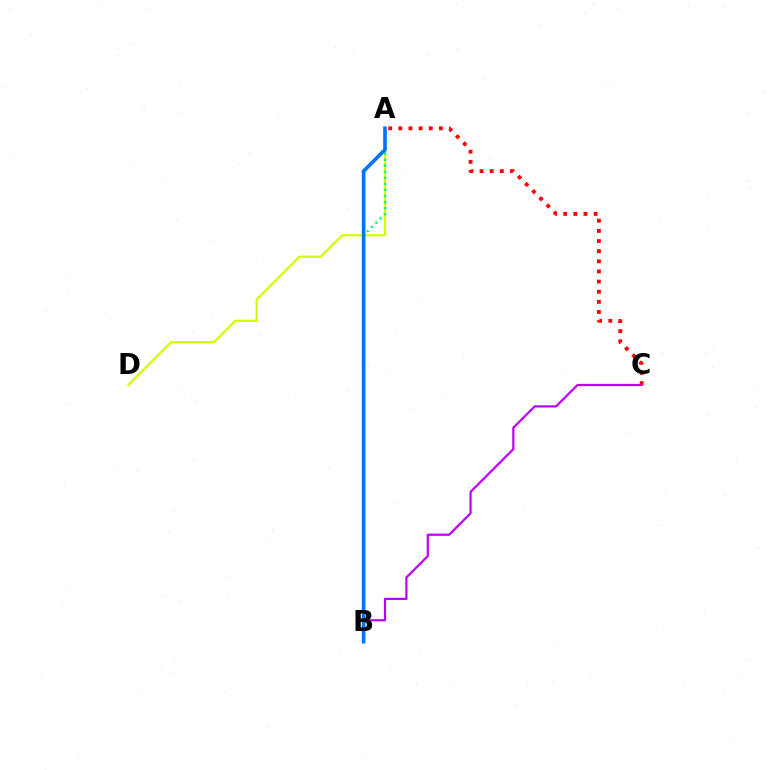{('B', 'C'): [{'color': '#b900ff', 'line_style': 'solid', 'thickness': 1.6}], ('A', 'C'): [{'color': '#ff0000', 'line_style': 'dotted', 'thickness': 2.75}], ('A', 'D'): [{'color': '#d1ff00', 'line_style': 'solid', 'thickness': 1.63}], ('A', 'B'): [{'color': '#00ff5c', 'line_style': 'dotted', 'thickness': 1.64}, {'color': '#0074ff', 'line_style': 'solid', 'thickness': 2.63}]}